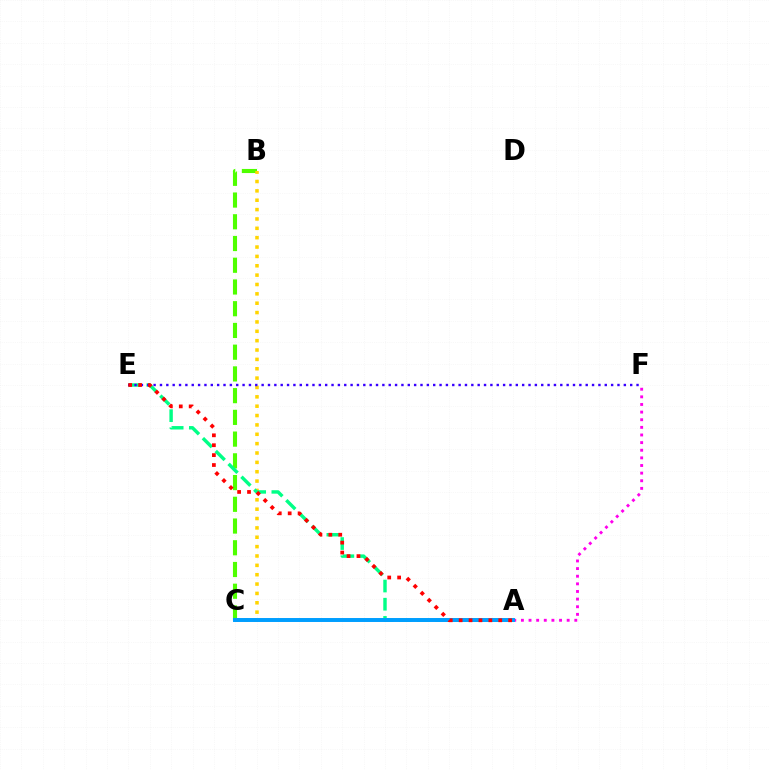{('A', 'F'): [{'color': '#ff00ed', 'line_style': 'dotted', 'thickness': 2.07}], ('B', 'C'): [{'color': '#4fff00', 'line_style': 'dashed', 'thickness': 2.95}, {'color': '#ffd500', 'line_style': 'dotted', 'thickness': 2.54}], ('A', 'E'): [{'color': '#00ff86', 'line_style': 'dashed', 'thickness': 2.47}, {'color': '#ff0000', 'line_style': 'dotted', 'thickness': 2.69}], ('E', 'F'): [{'color': '#3700ff', 'line_style': 'dotted', 'thickness': 1.73}], ('A', 'C'): [{'color': '#009eff', 'line_style': 'solid', 'thickness': 2.85}]}